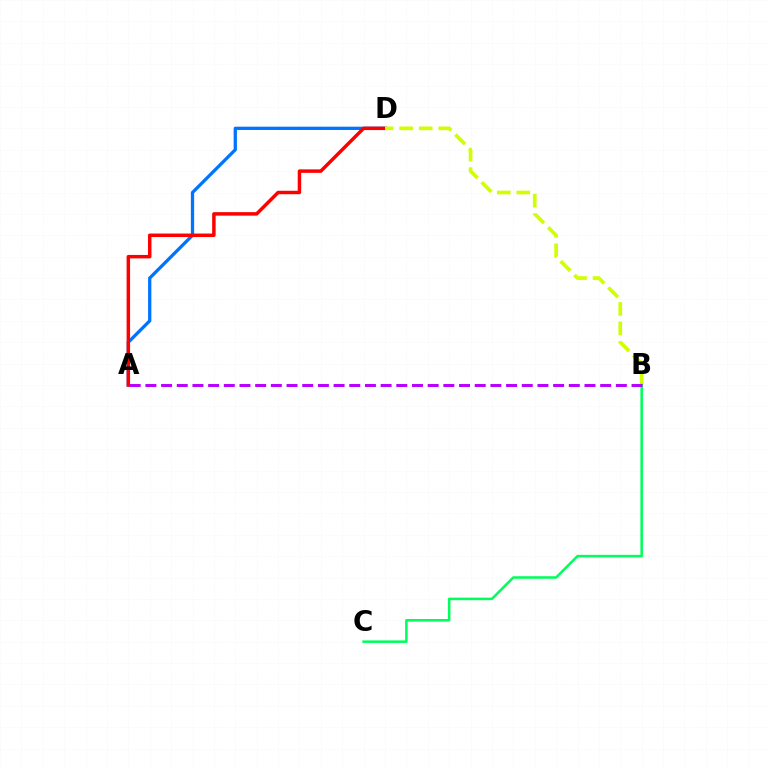{('A', 'D'): [{'color': '#0074ff', 'line_style': 'solid', 'thickness': 2.35}, {'color': '#ff0000', 'line_style': 'solid', 'thickness': 2.51}], ('B', 'D'): [{'color': '#d1ff00', 'line_style': 'dashed', 'thickness': 2.65}], ('B', 'C'): [{'color': '#00ff5c', 'line_style': 'solid', 'thickness': 1.83}], ('A', 'B'): [{'color': '#b900ff', 'line_style': 'dashed', 'thickness': 2.13}]}